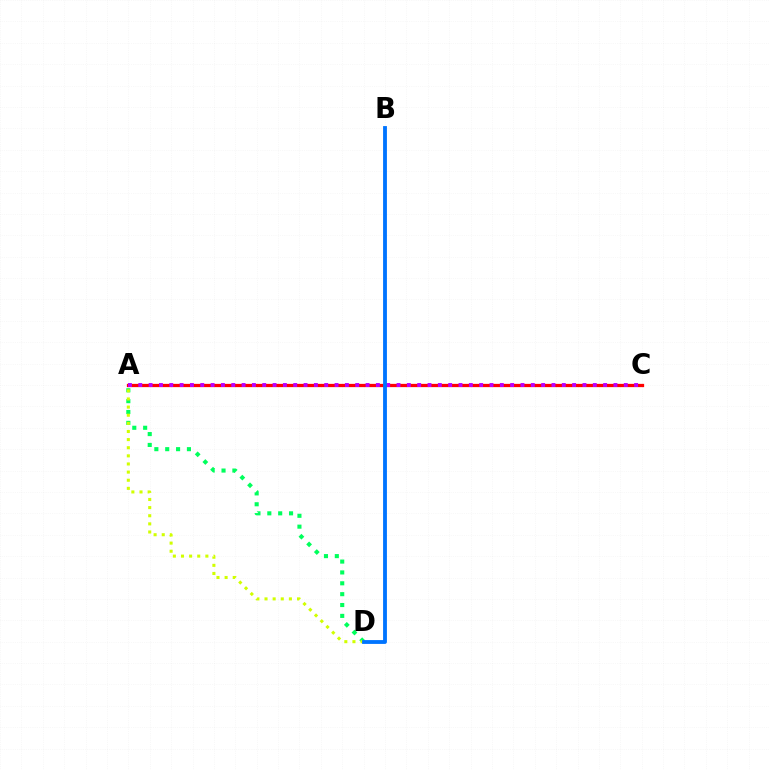{('A', 'C'): [{'color': '#ff0000', 'line_style': 'solid', 'thickness': 2.35}, {'color': '#b900ff', 'line_style': 'dotted', 'thickness': 2.81}], ('A', 'D'): [{'color': '#00ff5c', 'line_style': 'dotted', 'thickness': 2.95}, {'color': '#d1ff00', 'line_style': 'dotted', 'thickness': 2.21}], ('B', 'D'): [{'color': '#0074ff', 'line_style': 'solid', 'thickness': 2.76}]}